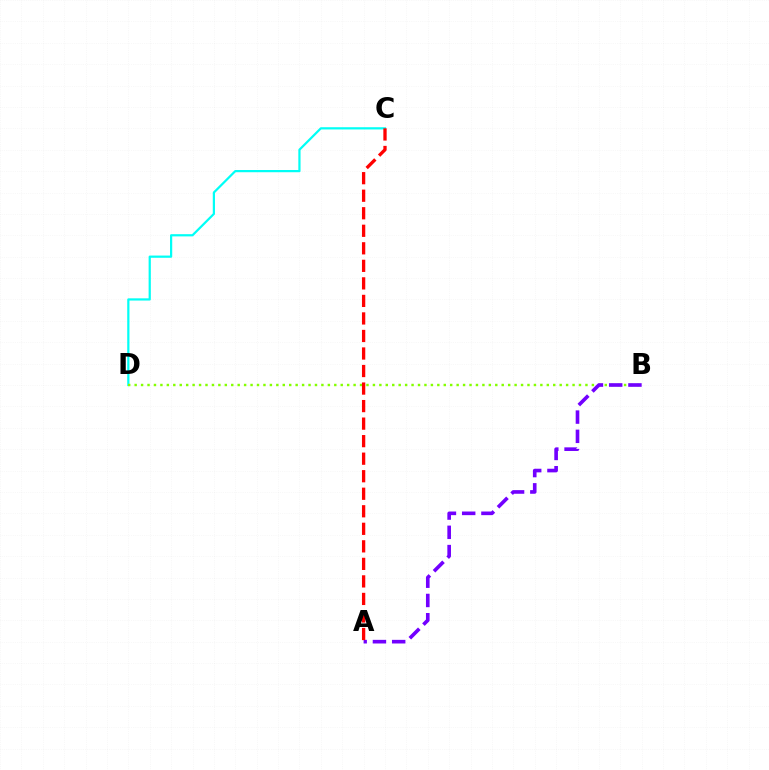{('C', 'D'): [{'color': '#00fff6', 'line_style': 'solid', 'thickness': 1.6}], ('B', 'D'): [{'color': '#84ff00', 'line_style': 'dotted', 'thickness': 1.75}], ('A', 'B'): [{'color': '#7200ff', 'line_style': 'dashed', 'thickness': 2.62}], ('A', 'C'): [{'color': '#ff0000', 'line_style': 'dashed', 'thickness': 2.38}]}